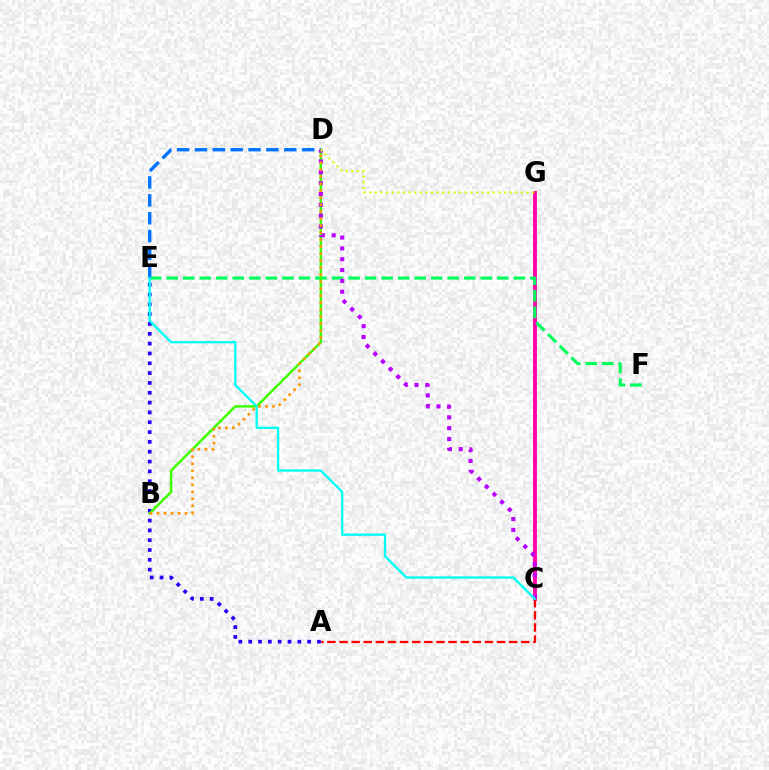{('C', 'G'): [{'color': '#ff00ac', 'line_style': 'solid', 'thickness': 2.76}], ('A', 'E'): [{'color': '#2500ff', 'line_style': 'dotted', 'thickness': 2.67}], ('E', 'F'): [{'color': '#00ff5c', 'line_style': 'dashed', 'thickness': 2.25}], ('A', 'C'): [{'color': '#ff0000', 'line_style': 'dashed', 'thickness': 1.65}], ('B', 'D'): [{'color': '#3dff00', 'line_style': 'solid', 'thickness': 1.79}, {'color': '#ff9400', 'line_style': 'dotted', 'thickness': 1.9}], ('D', 'E'): [{'color': '#0074ff', 'line_style': 'dashed', 'thickness': 2.43}], ('C', 'D'): [{'color': '#b900ff', 'line_style': 'dotted', 'thickness': 2.94}], ('C', 'E'): [{'color': '#00fff6', 'line_style': 'solid', 'thickness': 1.67}], ('D', 'G'): [{'color': '#d1ff00', 'line_style': 'dotted', 'thickness': 1.53}]}